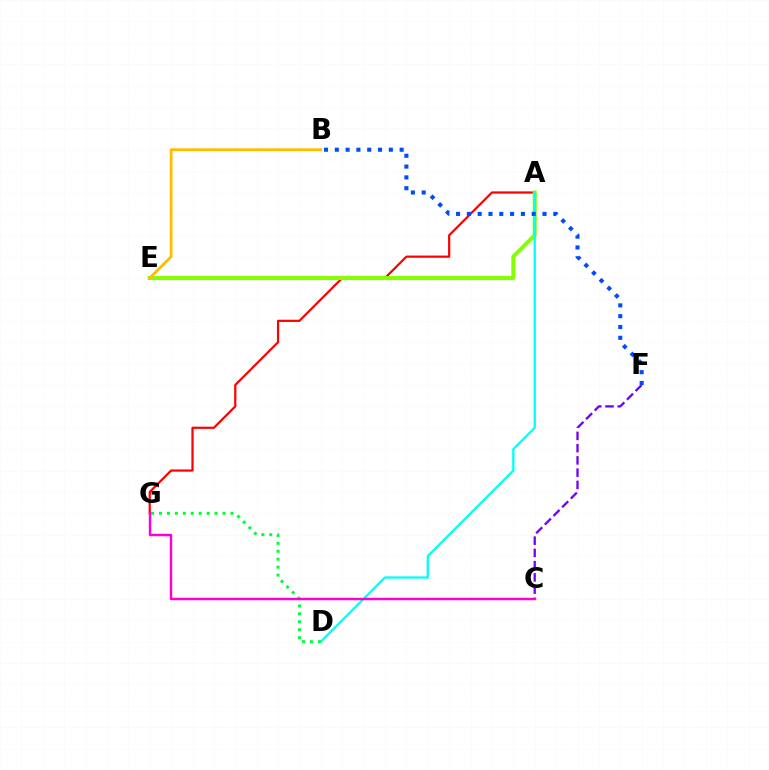{('A', 'G'): [{'color': '#ff0000', 'line_style': 'solid', 'thickness': 1.59}], ('A', 'E'): [{'color': '#84ff00', 'line_style': 'solid', 'thickness': 2.9}], ('A', 'D'): [{'color': '#00fff6', 'line_style': 'solid', 'thickness': 1.64}], ('C', 'F'): [{'color': '#7200ff', 'line_style': 'dashed', 'thickness': 1.66}], ('B', 'F'): [{'color': '#004bff', 'line_style': 'dotted', 'thickness': 2.94}], ('D', 'G'): [{'color': '#00ff39', 'line_style': 'dotted', 'thickness': 2.16}], ('C', 'G'): [{'color': '#ff00cf', 'line_style': 'solid', 'thickness': 1.76}], ('B', 'E'): [{'color': '#ffbd00', 'line_style': 'solid', 'thickness': 2.01}]}